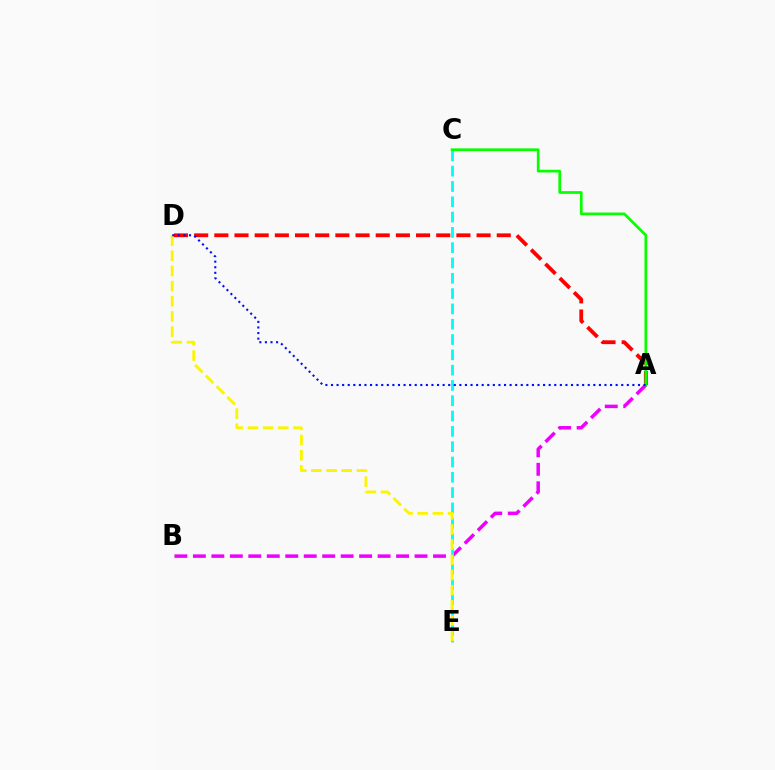{('A', 'B'): [{'color': '#ee00ff', 'line_style': 'dashed', 'thickness': 2.51}], ('C', 'E'): [{'color': '#00fff6', 'line_style': 'dashed', 'thickness': 2.08}], ('A', 'D'): [{'color': '#ff0000', 'line_style': 'dashed', 'thickness': 2.74}, {'color': '#0010ff', 'line_style': 'dotted', 'thickness': 1.52}], ('D', 'E'): [{'color': '#fcf500', 'line_style': 'dashed', 'thickness': 2.06}], ('A', 'C'): [{'color': '#08ff00', 'line_style': 'solid', 'thickness': 1.96}]}